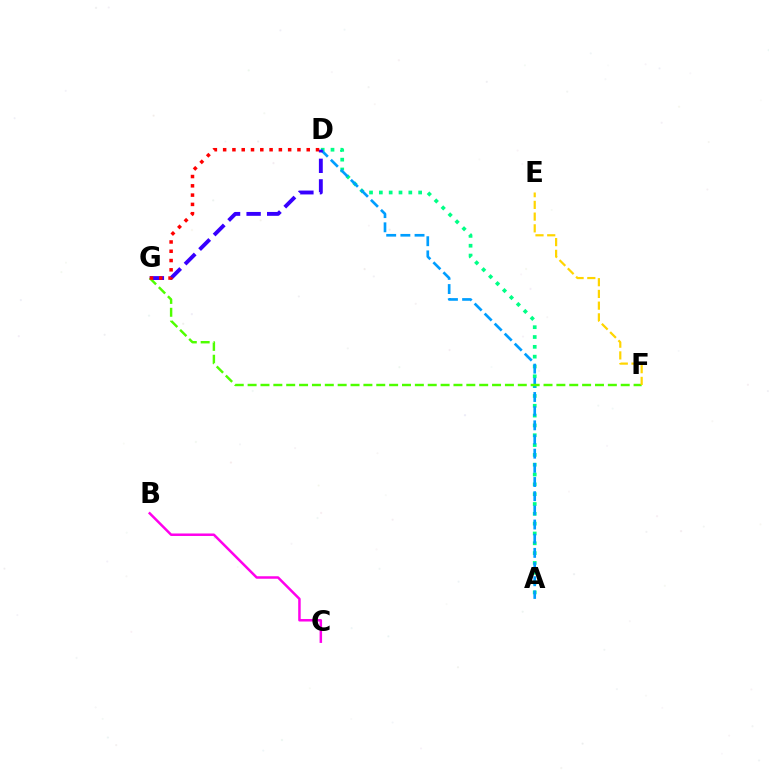{('A', 'D'): [{'color': '#00ff86', 'line_style': 'dotted', 'thickness': 2.67}, {'color': '#009eff', 'line_style': 'dashed', 'thickness': 1.93}], ('B', 'C'): [{'color': '#ff00ed', 'line_style': 'solid', 'thickness': 1.79}], ('D', 'G'): [{'color': '#3700ff', 'line_style': 'dashed', 'thickness': 2.79}, {'color': '#ff0000', 'line_style': 'dotted', 'thickness': 2.52}], ('F', 'G'): [{'color': '#4fff00', 'line_style': 'dashed', 'thickness': 1.75}], ('E', 'F'): [{'color': '#ffd500', 'line_style': 'dashed', 'thickness': 1.59}]}